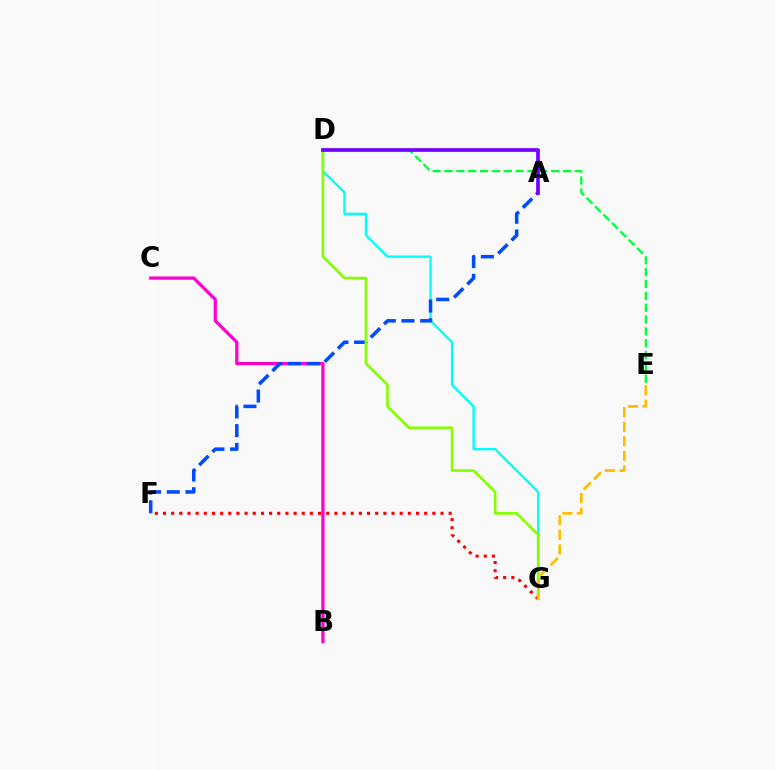{('D', 'G'): [{'color': '#00fff6', 'line_style': 'solid', 'thickness': 1.7}, {'color': '#84ff00', 'line_style': 'solid', 'thickness': 1.91}], ('B', 'C'): [{'color': '#ff00cf', 'line_style': 'solid', 'thickness': 2.31}], ('F', 'G'): [{'color': '#ff0000', 'line_style': 'dotted', 'thickness': 2.22}], ('D', 'E'): [{'color': '#00ff39', 'line_style': 'dashed', 'thickness': 1.61}], ('A', 'F'): [{'color': '#004bff', 'line_style': 'dashed', 'thickness': 2.54}], ('E', 'G'): [{'color': '#ffbd00', 'line_style': 'dashed', 'thickness': 1.98}], ('A', 'D'): [{'color': '#7200ff', 'line_style': 'solid', 'thickness': 2.66}]}